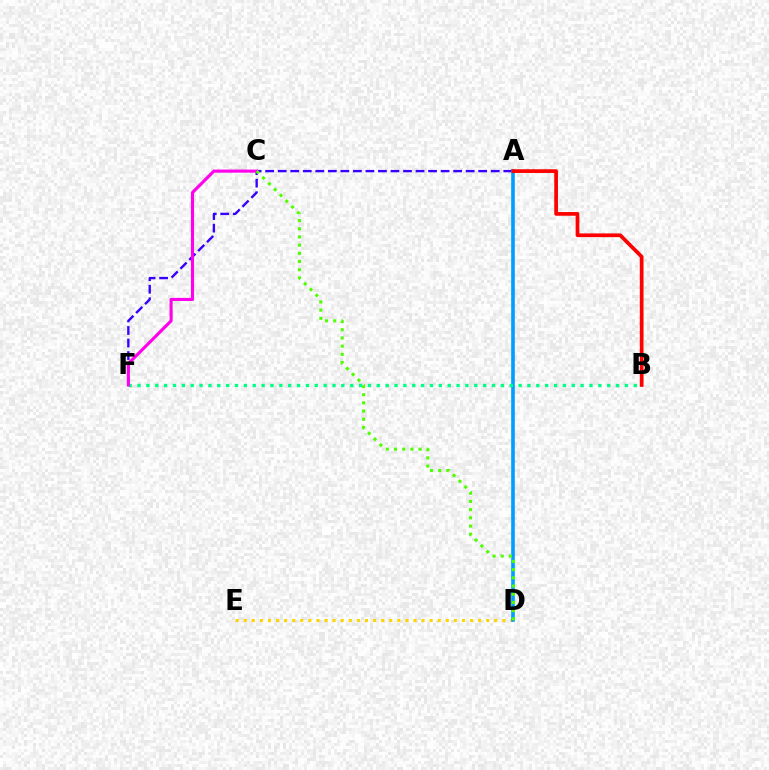{('A', 'F'): [{'color': '#3700ff', 'line_style': 'dashed', 'thickness': 1.7}], ('D', 'E'): [{'color': '#ffd500', 'line_style': 'dotted', 'thickness': 2.2}], ('A', 'D'): [{'color': '#009eff', 'line_style': 'solid', 'thickness': 2.61}], ('B', 'F'): [{'color': '#00ff86', 'line_style': 'dotted', 'thickness': 2.41}], ('C', 'F'): [{'color': '#ff00ed', 'line_style': 'solid', 'thickness': 2.24}], ('C', 'D'): [{'color': '#4fff00', 'line_style': 'dotted', 'thickness': 2.23}], ('A', 'B'): [{'color': '#ff0000', 'line_style': 'solid', 'thickness': 2.68}]}